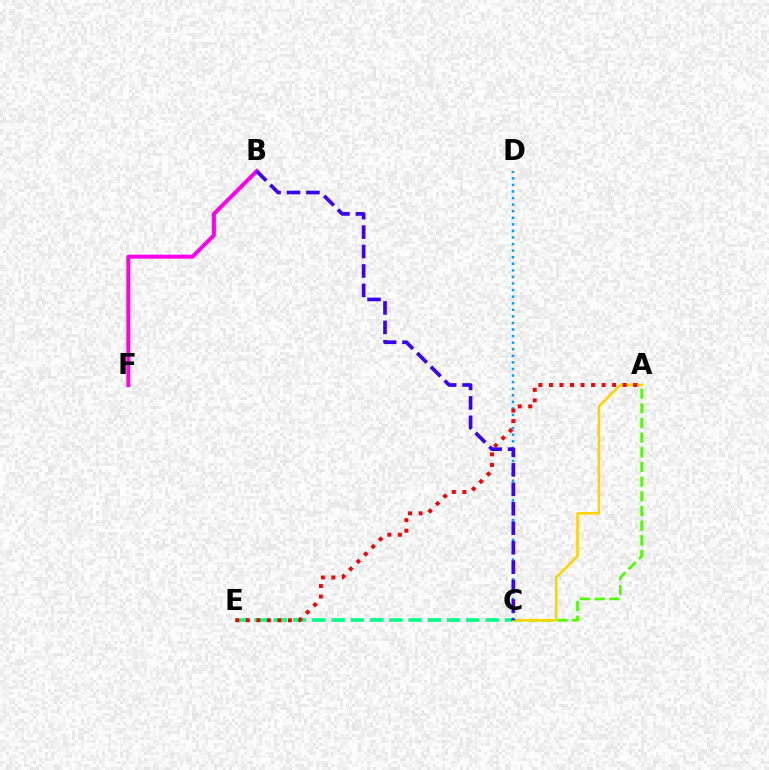{('A', 'C'): [{'color': '#4fff00', 'line_style': 'dashed', 'thickness': 1.99}, {'color': '#ffd500', 'line_style': 'solid', 'thickness': 1.9}], ('C', 'E'): [{'color': '#00ff86', 'line_style': 'dashed', 'thickness': 2.62}], ('B', 'F'): [{'color': '#ff00ed', 'line_style': 'solid', 'thickness': 2.88}], ('C', 'D'): [{'color': '#009eff', 'line_style': 'dotted', 'thickness': 1.79}], ('B', 'C'): [{'color': '#3700ff', 'line_style': 'dashed', 'thickness': 2.64}], ('A', 'E'): [{'color': '#ff0000', 'line_style': 'dotted', 'thickness': 2.86}]}